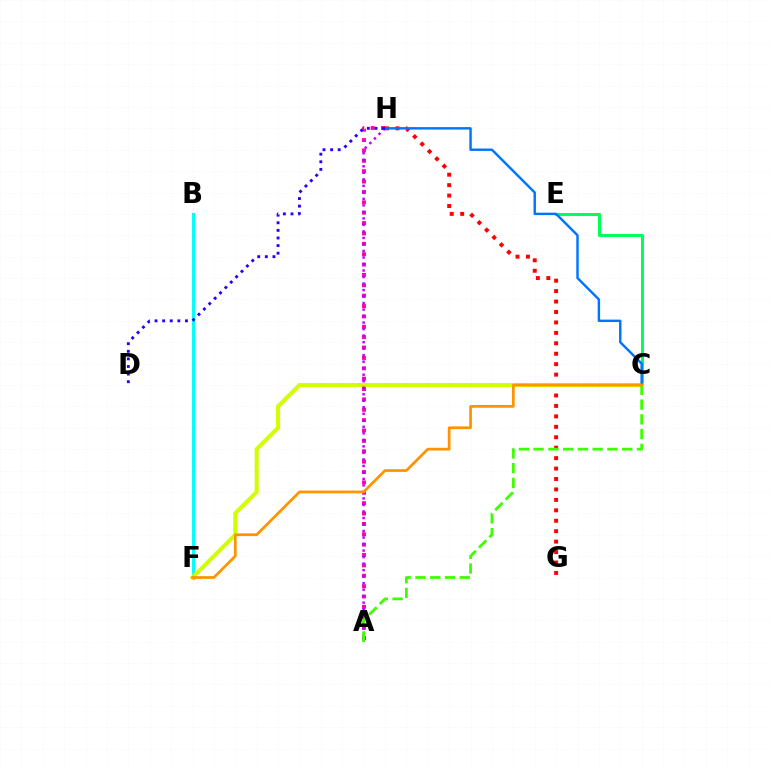{('A', 'H'): [{'color': '#ff00ac', 'line_style': 'dotted', 'thickness': 2.82}, {'color': '#b900ff', 'line_style': 'dotted', 'thickness': 1.77}], ('C', 'E'): [{'color': '#00ff5c', 'line_style': 'solid', 'thickness': 2.19}], ('B', 'F'): [{'color': '#00fff6', 'line_style': 'solid', 'thickness': 2.12}], ('G', 'H'): [{'color': '#ff0000', 'line_style': 'dotted', 'thickness': 2.84}], ('C', 'F'): [{'color': '#d1ff00', 'line_style': 'solid', 'thickness': 2.92}, {'color': '#ff9400', 'line_style': 'solid', 'thickness': 1.98}], ('C', 'H'): [{'color': '#0074ff', 'line_style': 'solid', 'thickness': 1.75}], ('A', 'C'): [{'color': '#3dff00', 'line_style': 'dashed', 'thickness': 2.01}], ('D', 'H'): [{'color': '#2500ff', 'line_style': 'dotted', 'thickness': 2.07}]}